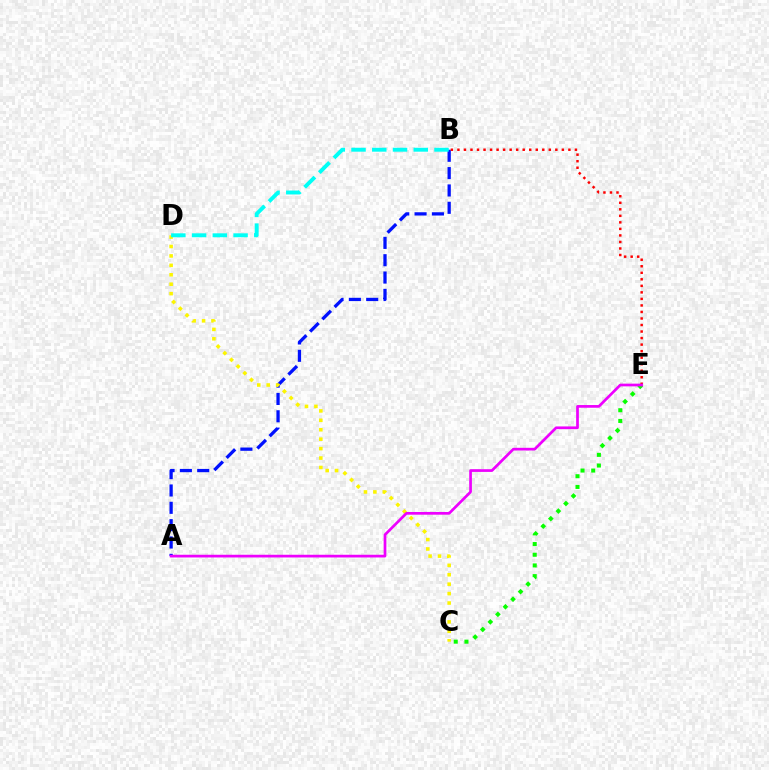{('C', 'E'): [{'color': '#08ff00', 'line_style': 'dotted', 'thickness': 2.91}], ('A', 'B'): [{'color': '#0010ff', 'line_style': 'dashed', 'thickness': 2.36}], ('B', 'E'): [{'color': '#ff0000', 'line_style': 'dotted', 'thickness': 1.77}], ('C', 'D'): [{'color': '#fcf500', 'line_style': 'dotted', 'thickness': 2.56}], ('B', 'D'): [{'color': '#00fff6', 'line_style': 'dashed', 'thickness': 2.82}], ('A', 'E'): [{'color': '#ee00ff', 'line_style': 'solid', 'thickness': 1.95}]}